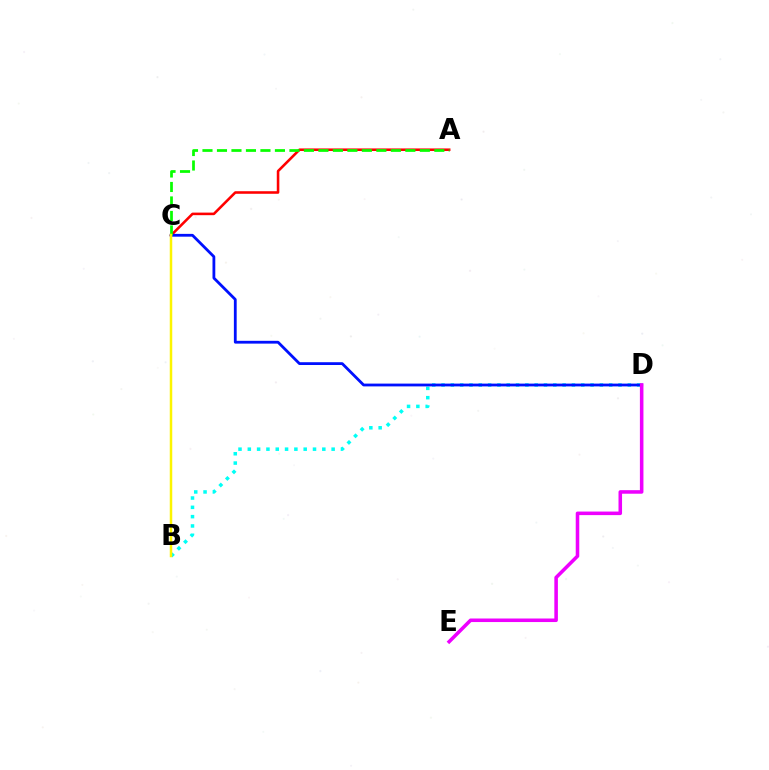{('B', 'D'): [{'color': '#00fff6', 'line_style': 'dotted', 'thickness': 2.53}], ('A', 'C'): [{'color': '#ff0000', 'line_style': 'solid', 'thickness': 1.85}, {'color': '#08ff00', 'line_style': 'dashed', 'thickness': 1.97}], ('C', 'D'): [{'color': '#0010ff', 'line_style': 'solid', 'thickness': 2.01}], ('D', 'E'): [{'color': '#ee00ff', 'line_style': 'solid', 'thickness': 2.56}], ('B', 'C'): [{'color': '#fcf500', 'line_style': 'solid', 'thickness': 1.8}]}